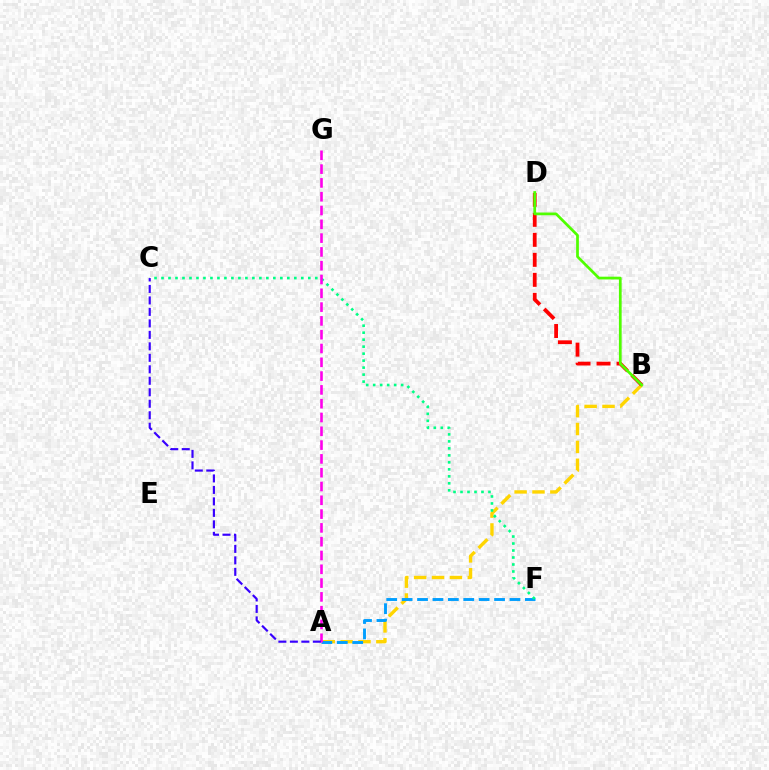{('A', 'B'): [{'color': '#ffd500', 'line_style': 'dashed', 'thickness': 2.43}], ('A', 'F'): [{'color': '#009eff', 'line_style': 'dashed', 'thickness': 2.09}], ('B', 'D'): [{'color': '#ff0000', 'line_style': 'dashed', 'thickness': 2.72}, {'color': '#4fff00', 'line_style': 'solid', 'thickness': 1.97}], ('C', 'F'): [{'color': '#00ff86', 'line_style': 'dotted', 'thickness': 1.9}], ('A', 'G'): [{'color': '#ff00ed', 'line_style': 'dashed', 'thickness': 1.87}], ('A', 'C'): [{'color': '#3700ff', 'line_style': 'dashed', 'thickness': 1.56}]}